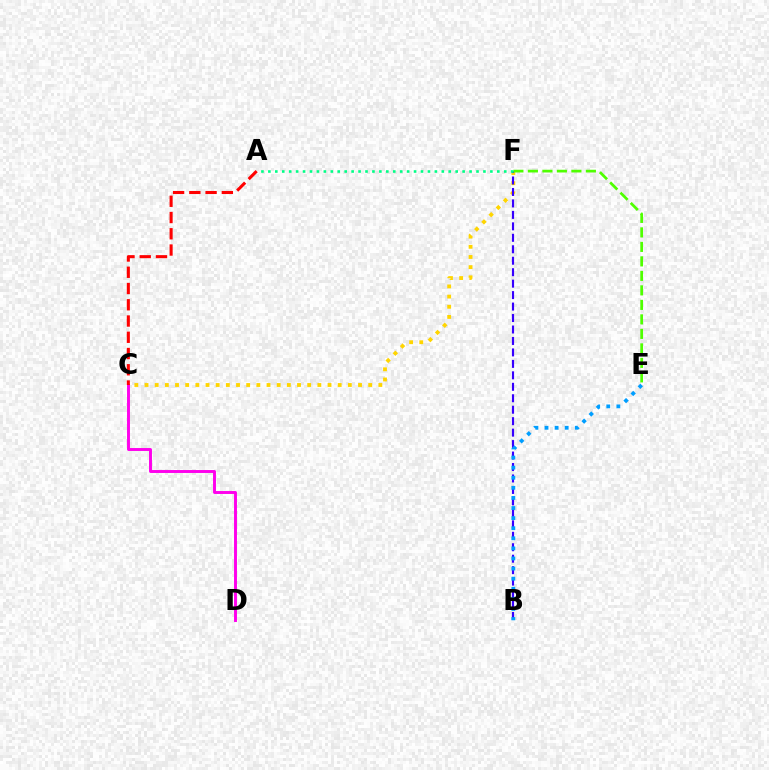{('C', 'F'): [{'color': '#ffd500', 'line_style': 'dotted', 'thickness': 2.76}], ('B', 'F'): [{'color': '#3700ff', 'line_style': 'dashed', 'thickness': 1.56}], ('C', 'D'): [{'color': '#ff00ed', 'line_style': 'solid', 'thickness': 2.11}], ('B', 'E'): [{'color': '#009eff', 'line_style': 'dotted', 'thickness': 2.74}], ('E', 'F'): [{'color': '#4fff00', 'line_style': 'dashed', 'thickness': 1.97}], ('A', 'F'): [{'color': '#00ff86', 'line_style': 'dotted', 'thickness': 1.88}], ('A', 'C'): [{'color': '#ff0000', 'line_style': 'dashed', 'thickness': 2.21}]}